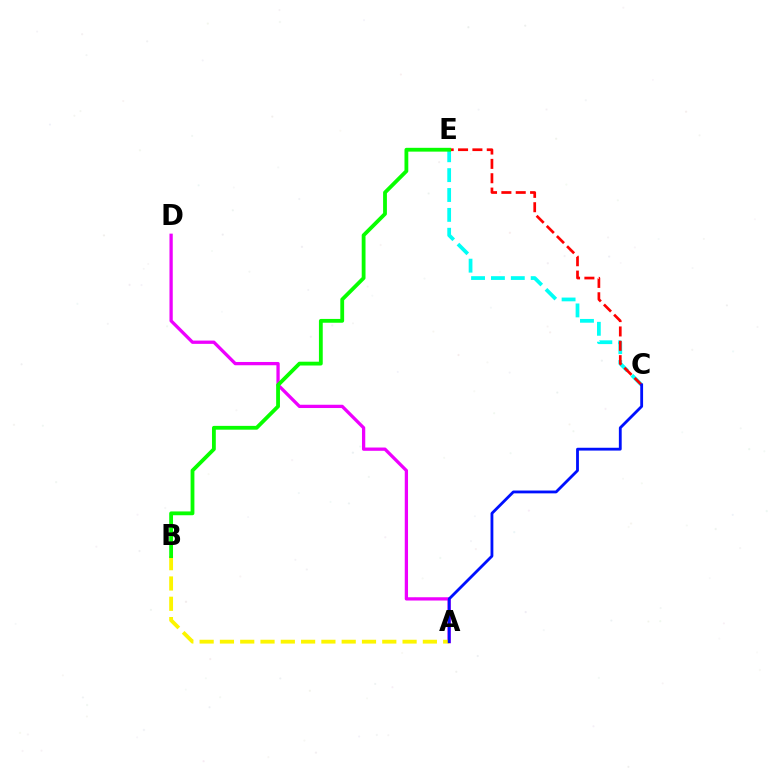{('C', 'E'): [{'color': '#00fff6', 'line_style': 'dashed', 'thickness': 2.7}, {'color': '#ff0000', 'line_style': 'dashed', 'thickness': 1.95}], ('A', 'D'): [{'color': '#ee00ff', 'line_style': 'solid', 'thickness': 2.36}], ('A', 'B'): [{'color': '#fcf500', 'line_style': 'dashed', 'thickness': 2.76}], ('A', 'C'): [{'color': '#0010ff', 'line_style': 'solid', 'thickness': 2.03}], ('B', 'E'): [{'color': '#08ff00', 'line_style': 'solid', 'thickness': 2.74}]}